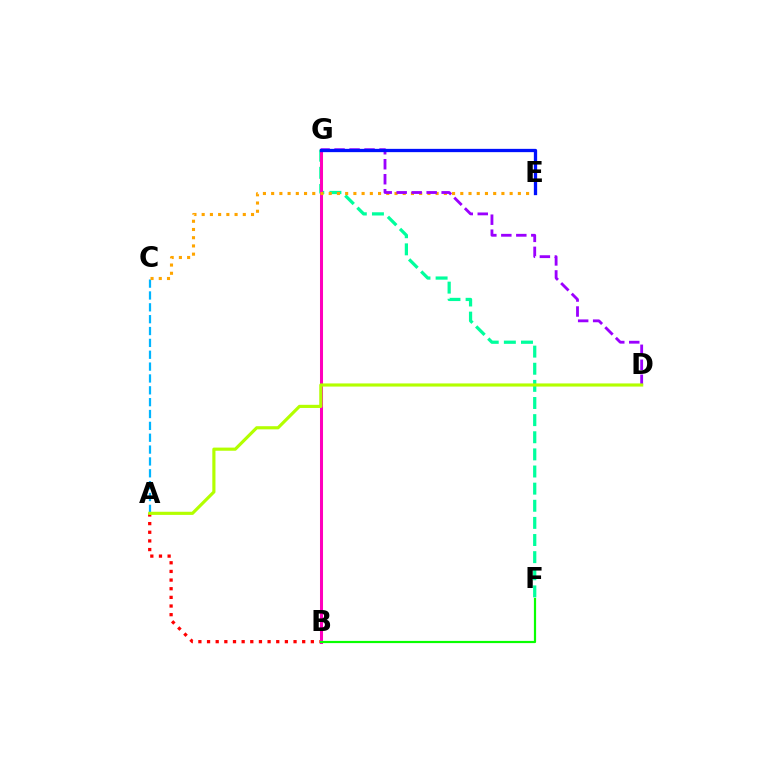{('A', 'B'): [{'color': '#ff0000', 'line_style': 'dotted', 'thickness': 2.35}], ('A', 'C'): [{'color': '#00b5ff', 'line_style': 'dashed', 'thickness': 1.61}], ('F', 'G'): [{'color': '#00ff9d', 'line_style': 'dashed', 'thickness': 2.33}], ('B', 'G'): [{'color': '#ff00bd', 'line_style': 'solid', 'thickness': 2.18}], ('C', 'E'): [{'color': '#ffa500', 'line_style': 'dotted', 'thickness': 2.23}], ('D', 'G'): [{'color': '#9b00ff', 'line_style': 'dashed', 'thickness': 2.04}], ('E', 'G'): [{'color': '#0010ff', 'line_style': 'solid', 'thickness': 2.37}], ('A', 'D'): [{'color': '#b3ff00', 'line_style': 'solid', 'thickness': 2.27}], ('B', 'F'): [{'color': '#08ff00', 'line_style': 'solid', 'thickness': 1.59}]}